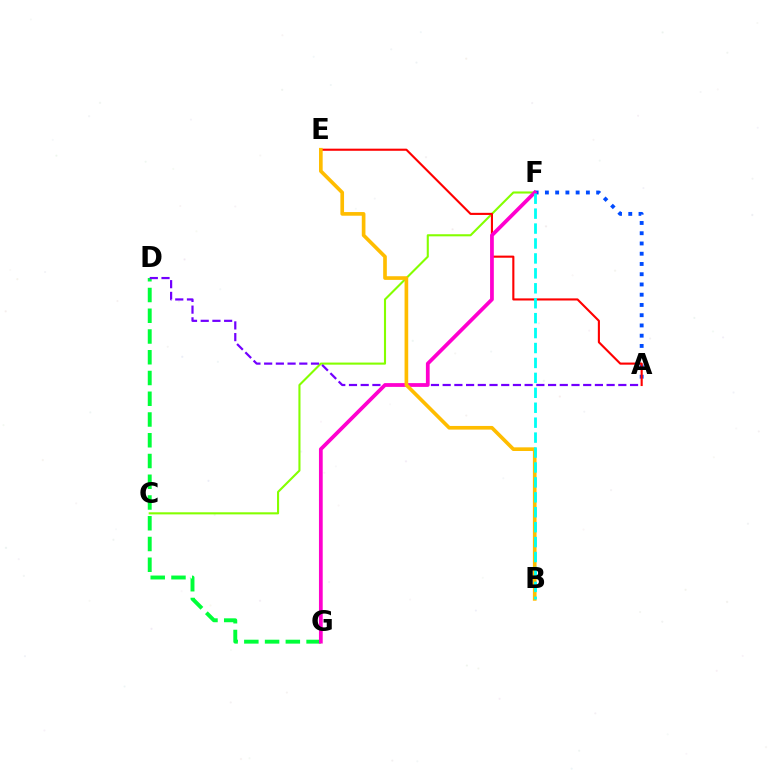{('C', 'F'): [{'color': '#84ff00', 'line_style': 'solid', 'thickness': 1.51}], ('A', 'F'): [{'color': '#004bff', 'line_style': 'dotted', 'thickness': 2.78}], ('D', 'G'): [{'color': '#00ff39', 'line_style': 'dashed', 'thickness': 2.82}], ('A', 'E'): [{'color': '#ff0000', 'line_style': 'solid', 'thickness': 1.52}], ('A', 'D'): [{'color': '#7200ff', 'line_style': 'dashed', 'thickness': 1.59}], ('F', 'G'): [{'color': '#ff00cf', 'line_style': 'solid', 'thickness': 2.7}], ('B', 'E'): [{'color': '#ffbd00', 'line_style': 'solid', 'thickness': 2.63}], ('B', 'F'): [{'color': '#00fff6', 'line_style': 'dashed', 'thickness': 2.03}]}